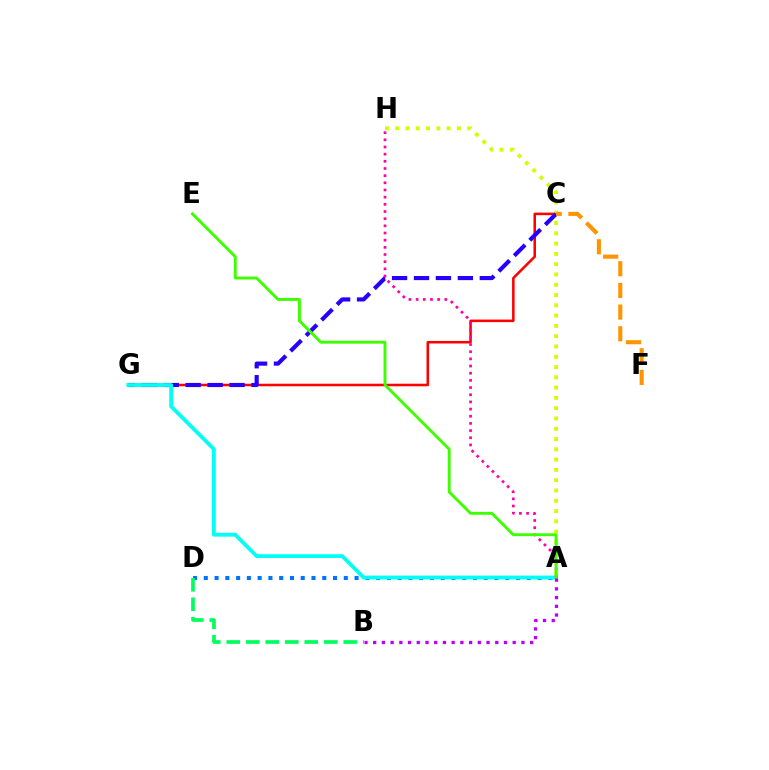{('A', 'D'): [{'color': '#0074ff', 'line_style': 'dotted', 'thickness': 2.93}], ('C', 'G'): [{'color': '#ff0000', 'line_style': 'solid', 'thickness': 1.83}, {'color': '#2500ff', 'line_style': 'dashed', 'thickness': 2.98}], ('A', 'H'): [{'color': '#d1ff00', 'line_style': 'dotted', 'thickness': 2.79}, {'color': '#ff00ac', 'line_style': 'dotted', 'thickness': 1.95}], ('A', 'G'): [{'color': '#00fff6', 'line_style': 'solid', 'thickness': 2.72}], ('C', 'F'): [{'color': '#ff9400', 'line_style': 'dashed', 'thickness': 2.95}], ('B', 'D'): [{'color': '#00ff5c', 'line_style': 'dashed', 'thickness': 2.65}], ('A', 'E'): [{'color': '#3dff00', 'line_style': 'solid', 'thickness': 2.08}], ('A', 'B'): [{'color': '#b900ff', 'line_style': 'dotted', 'thickness': 2.37}]}